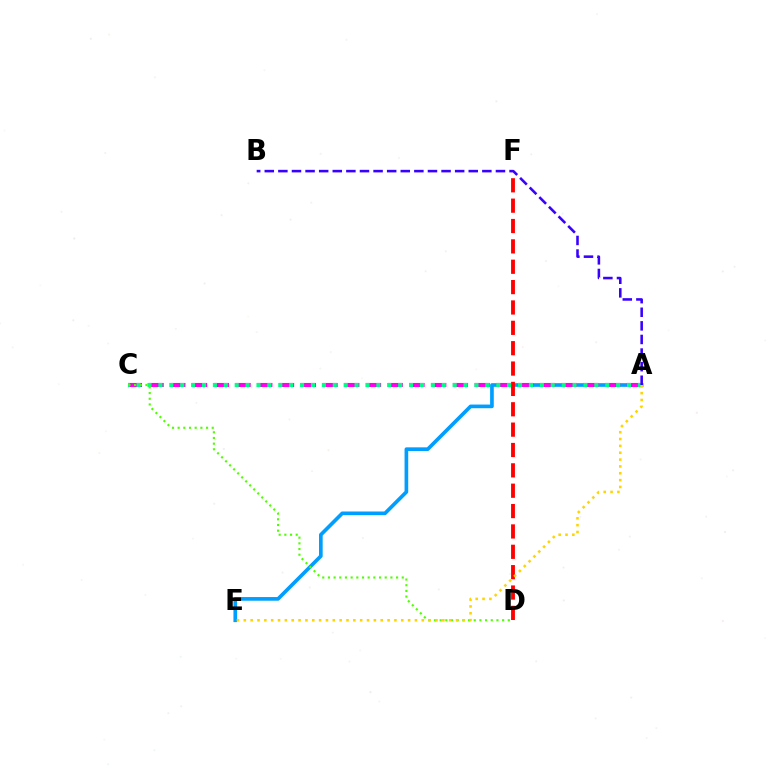{('A', 'E'): [{'color': '#009eff', 'line_style': 'solid', 'thickness': 2.64}, {'color': '#ffd500', 'line_style': 'dotted', 'thickness': 1.86}], ('A', 'C'): [{'color': '#ff00ed', 'line_style': 'dashed', 'thickness': 2.95}, {'color': '#00ff86', 'line_style': 'dotted', 'thickness': 2.96}], ('D', 'F'): [{'color': '#ff0000', 'line_style': 'dashed', 'thickness': 2.77}], ('C', 'D'): [{'color': '#4fff00', 'line_style': 'dotted', 'thickness': 1.54}], ('A', 'B'): [{'color': '#3700ff', 'line_style': 'dashed', 'thickness': 1.85}]}